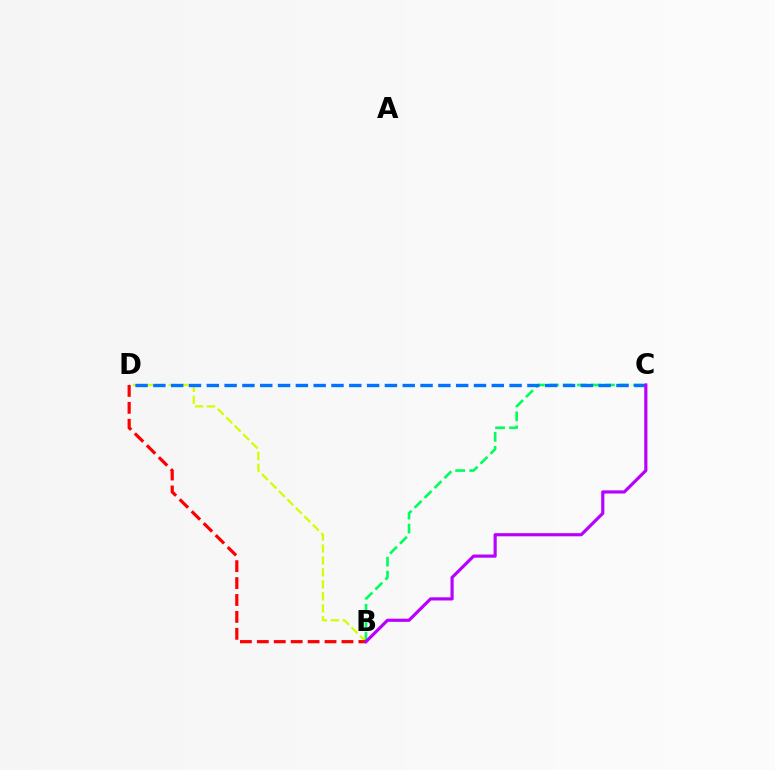{('B', 'D'): [{'color': '#d1ff00', 'line_style': 'dashed', 'thickness': 1.62}, {'color': '#ff0000', 'line_style': 'dashed', 'thickness': 2.3}], ('B', 'C'): [{'color': '#00ff5c', 'line_style': 'dashed', 'thickness': 1.9}, {'color': '#b900ff', 'line_style': 'solid', 'thickness': 2.28}], ('C', 'D'): [{'color': '#0074ff', 'line_style': 'dashed', 'thickness': 2.42}]}